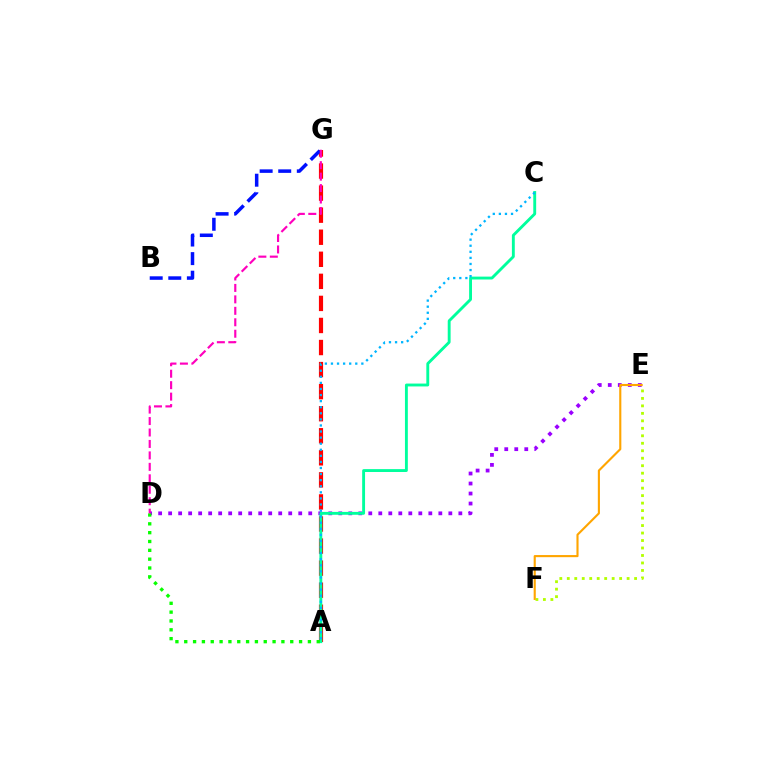{('E', 'F'): [{'color': '#b3ff00', 'line_style': 'dotted', 'thickness': 2.03}, {'color': '#ffa500', 'line_style': 'solid', 'thickness': 1.53}], ('A', 'G'): [{'color': '#ff0000', 'line_style': 'dashed', 'thickness': 3.0}], ('D', 'E'): [{'color': '#9b00ff', 'line_style': 'dotted', 'thickness': 2.72}], ('A', 'C'): [{'color': '#00ff9d', 'line_style': 'solid', 'thickness': 2.07}, {'color': '#00b5ff', 'line_style': 'dotted', 'thickness': 1.65}], ('A', 'D'): [{'color': '#08ff00', 'line_style': 'dotted', 'thickness': 2.4}], ('B', 'G'): [{'color': '#0010ff', 'line_style': 'dashed', 'thickness': 2.52}], ('D', 'G'): [{'color': '#ff00bd', 'line_style': 'dashed', 'thickness': 1.56}]}